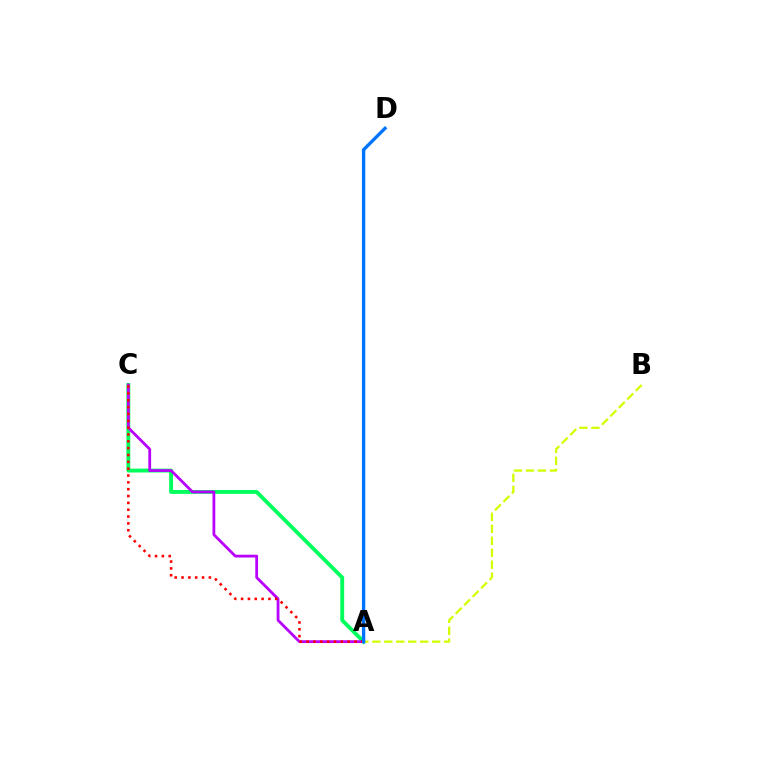{('A', 'C'): [{'color': '#00ff5c', 'line_style': 'solid', 'thickness': 2.79}, {'color': '#b900ff', 'line_style': 'solid', 'thickness': 2.0}, {'color': '#ff0000', 'line_style': 'dotted', 'thickness': 1.86}], ('A', 'B'): [{'color': '#d1ff00', 'line_style': 'dashed', 'thickness': 1.63}], ('A', 'D'): [{'color': '#0074ff', 'line_style': 'solid', 'thickness': 2.41}]}